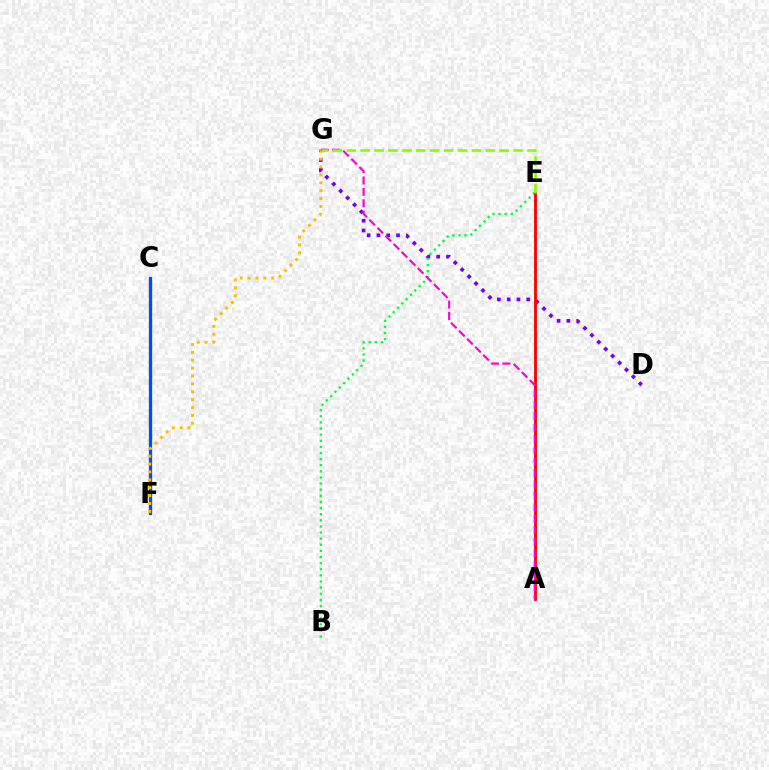{('C', 'F'): [{'color': '#004bff', 'line_style': 'solid', 'thickness': 2.36}], ('D', 'G'): [{'color': '#7200ff', 'line_style': 'dotted', 'thickness': 2.66}], ('A', 'E'): [{'color': '#00fff6', 'line_style': 'dotted', 'thickness': 2.1}, {'color': '#ff0000', 'line_style': 'solid', 'thickness': 2.05}], ('B', 'E'): [{'color': '#00ff39', 'line_style': 'dotted', 'thickness': 1.66}], ('F', 'G'): [{'color': '#ffbd00', 'line_style': 'dotted', 'thickness': 2.14}], ('A', 'G'): [{'color': '#ff00cf', 'line_style': 'dashed', 'thickness': 1.55}], ('E', 'G'): [{'color': '#84ff00', 'line_style': 'dashed', 'thickness': 1.89}]}